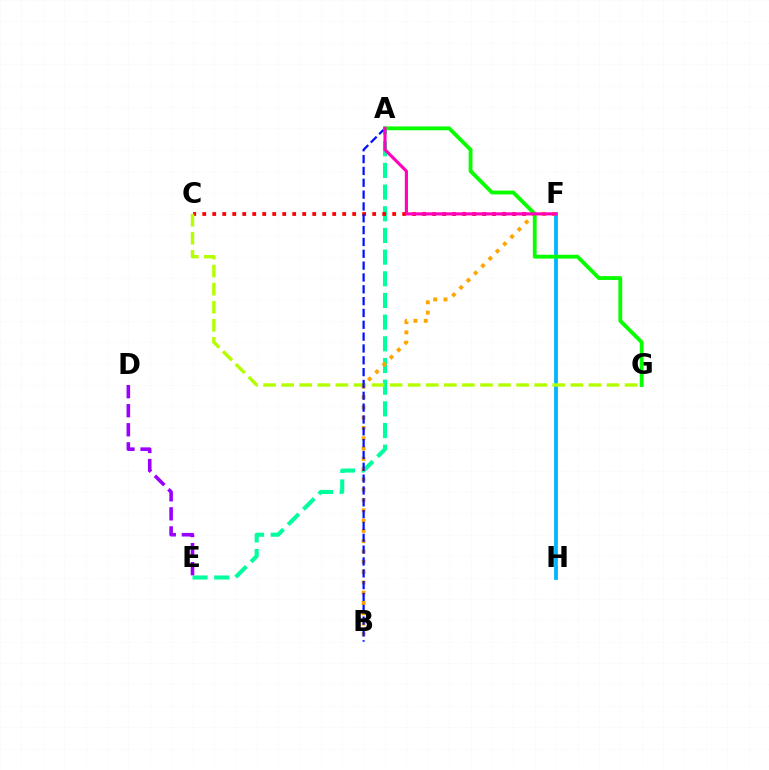{('F', 'H'): [{'color': '#00b5ff', 'line_style': 'solid', 'thickness': 2.7}], ('A', 'E'): [{'color': '#00ff9d', 'line_style': 'dashed', 'thickness': 2.94}], ('C', 'F'): [{'color': '#ff0000', 'line_style': 'dotted', 'thickness': 2.72}], ('C', 'G'): [{'color': '#b3ff00', 'line_style': 'dashed', 'thickness': 2.45}], ('B', 'F'): [{'color': '#ffa500', 'line_style': 'dotted', 'thickness': 2.8}], ('D', 'E'): [{'color': '#9b00ff', 'line_style': 'dashed', 'thickness': 2.59}], ('A', 'B'): [{'color': '#0010ff', 'line_style': 'dashed', 'thickness': 1.61}], ('A', 'G'): [{'color': '#08ff00', 'line_style': 'solid', 'thickness': 2.76}], ('A', 'F'): [{'color': '#ff00bd', 'line_style': 'solid', 'thickness': 2.25}]}